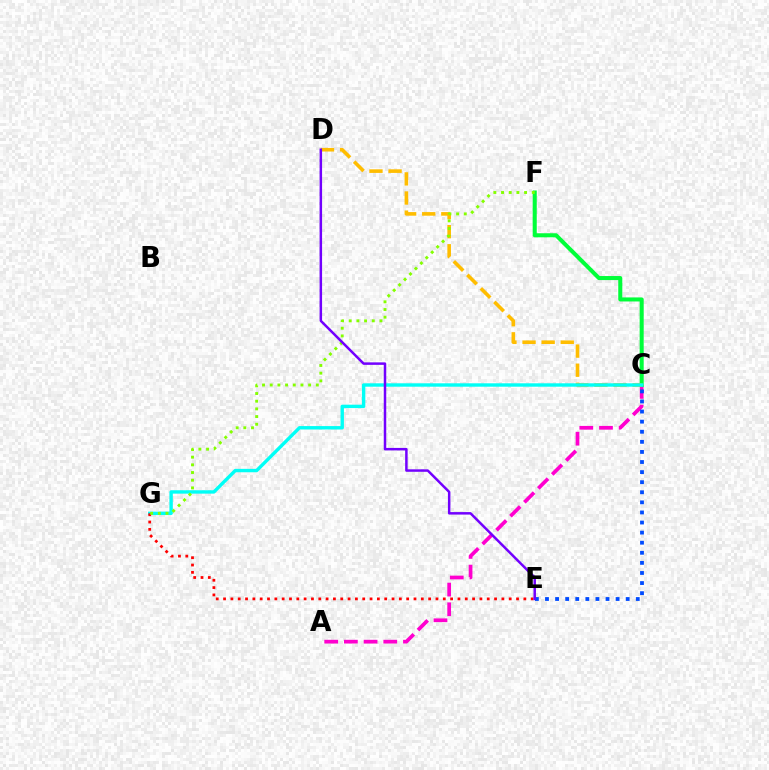{('A', 'C'): [{'color': '#ff00cf', 'line_style': 'dashed', 'thickness': 2.67}], ('C', 'E'): [{'color': '#004bff', 'line_style': 'dotted', 'thickness': 2.74}], ('C', 'F'): [{'color': '#00ff39', 'line_style': 'solid', 'thickness': 2.91}], ('C', 'D'): [{'color': '#ffbd00', 'line_style': 'dashed', 'thickness': 2.6}], ('C', 'G'): [{'color': '#00fff6', 'line_style': 'solid', 'thickness': 2.45}], ('E', 'G'): [{'color': '#ff0000', 'line_style': 'dotted', 'thickness': 1.99}], ('F', 'G'): [{'color': '#84ff00', 'line_style': 'dotted', 'thickness': 2.09}], ('D', 'E'): [{'color': '#7200ff', 'line_style': 'solid', 'thickness': 1.79}]}